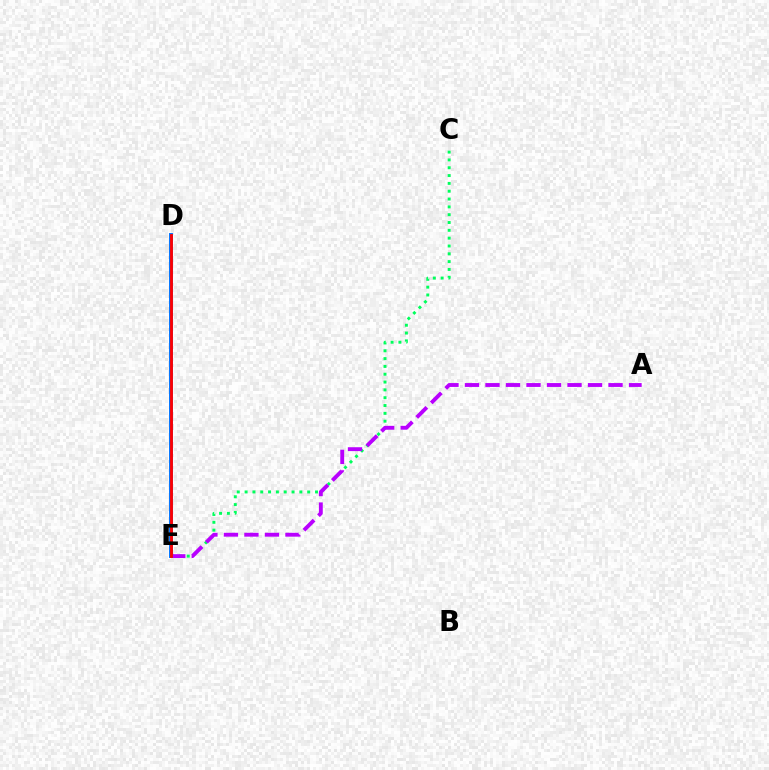{('C', 'E'): [{'color': '#00ff5c', 'line_style': 'dotted', 'thickness': 2.13}], ('A', 'E'): [{'color': '#b900ff', 'line_style': 'dashed', 'thickness': 2.79}], ('D', 'E'): [{'color': '#d1ff00', 'line_style': 'solid', 'thickness': 1.82}, {'color': '#0074ff', 'line_style': 'solid', 'thickness': 2.82}, {'color': '#ff0000', 'line_style': 'solid', 'thickness': 2.03}]}